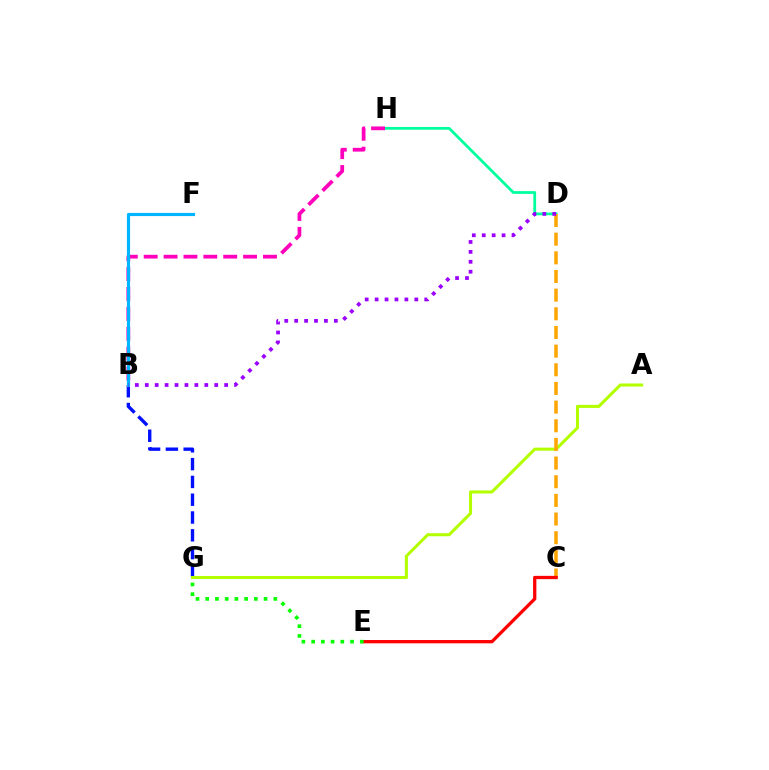{('B', 'G'): [{'color': '#0010ff', 'line_style': 'dashed', 'thickness': 2.42}], ('D', 'H'): [{'color': '#00ff9d', 'line_style': 'solid', 'thickness': 2.0}], ('A', 'G'): [{'color': '#b3ff00', 'line_style': 'solid', 'thickness': 2.2}], ('B', 'H'): [{'color': '#ff00bd', 'line_style': 'dashed', 'thickness': 2.7}], ('C', 'D'): [{'color': '#ffa500', 'line_style': 'dashed', 'thickness': 2.53}], ('B', 'F'): [{'color': '#00b5ff', 'line_style': 'solid', 'thickness': 2.27}], ('C', 'E'): [{'color': '#ff0000', 'line_style': 'solid', 'thickness': 2.37}], ('B', 'D'): [{'color': '#9b00ff', 'line_style': 'dotted', 'thickness': 2.7}], ('E', 'G'): [{'color': '#08ff00', 'line_style': 'dotted', 'thickness': 2.64}]}